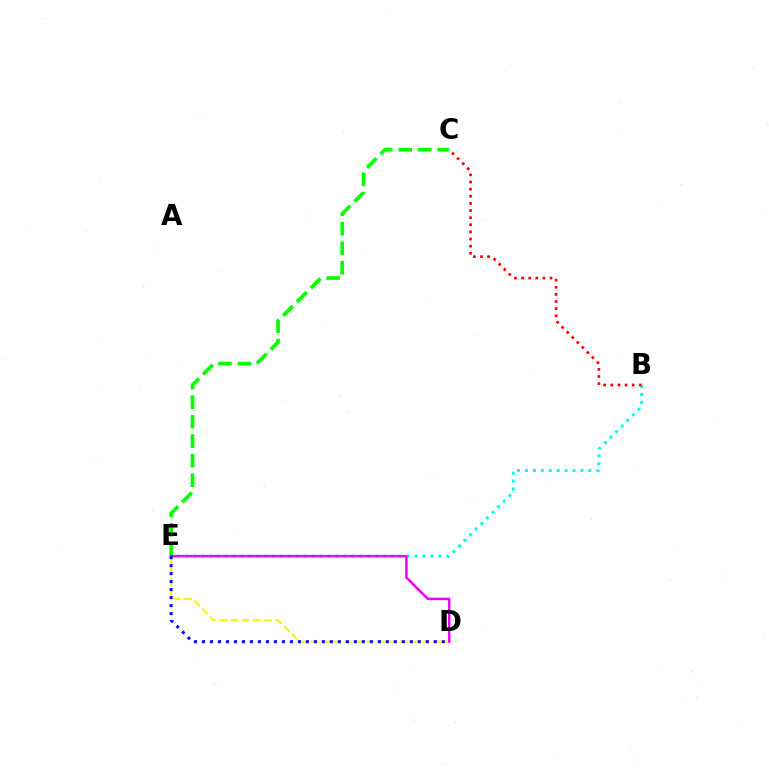{('D', 'E'): [{'color': '#fcf500', 'line_style': 'dashed', 'thickness': 1.51}, {'color': '#ee00ff', 'line_style': 'solid', 'thickness': 1.78}, {'color': '#0010ff', 'line_style': 'dotted', 'thickness': 2.17}], ('C', 'E'): [{'color': '#08ff00', 'line_style': 'dashed', 'thickness': 2.65}], ('B', 'E'): [{'color': '#00fff6', 'line_style': 'dotted', 'thickness': 2.15}], ('B', 'C'): [{'color': '#ff0000', 'line_style': 'dotted', 'thickness': 1.94}]}